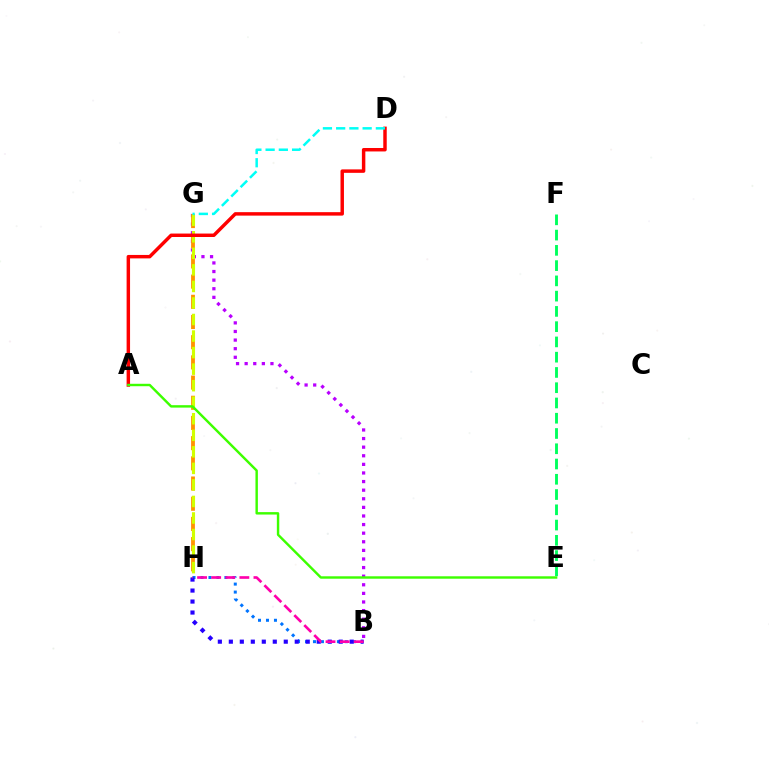{('B', 'G'): [{'color': '#b900ff', 'line_style': 'dotted', 'thickness': 2.34}], ('G', 'H'): [{'color': '#ff9400', 'line_style': 'dashed', 'thickness': 2.74}, {'color': '#d1ff00', 'line_style': 'dashed', 'thickness': 2.25}], ('B', 'H'): [{'color': '#0074ff', 'line_style': 'dotted', 'thickness': 2.17}, {'color': '#2500ff', 'line_style': 'dotted', 'thickness': 2.99}, {'color': '#ff00ac', 'line_style': 'dashed', 'thickness': 1.91}], ('E', 'F'): [{'color': '#00ff5c', 'line_style': 'dashed', 'thickness': 2.07}], ('A', 'D'): [{'color': '#ff0000', 'line_style': 'solid', 'thickness': 2.49}], ('D', 'G'): [{'color': '#00fff6', 'line_style': 'dashed', 'thickness': 1.8}], ('A', 'E'): [{'color': '#3dff00', 'line_style': 'solid', 'thickness': 1.75}]}